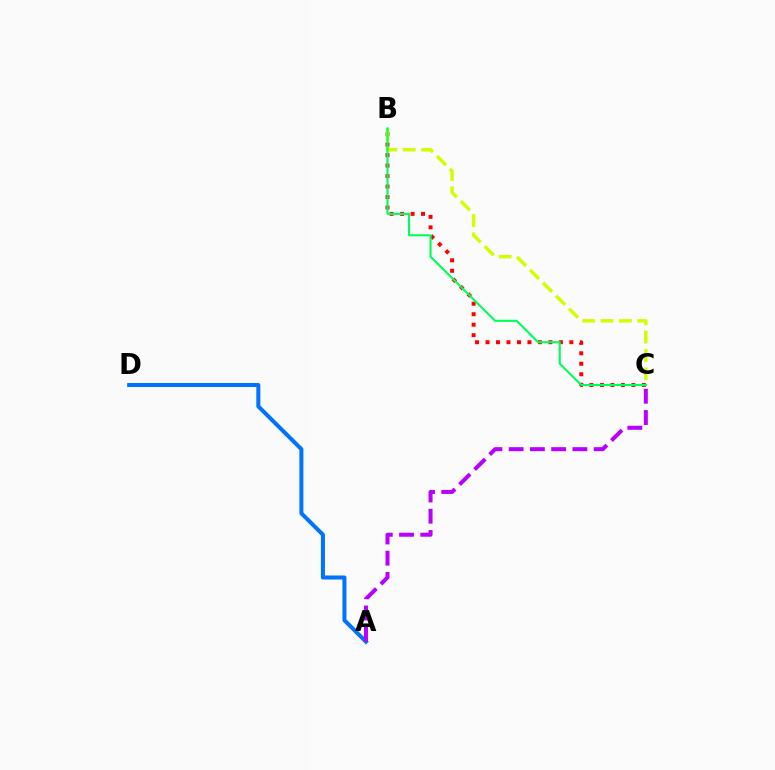{('A', 'D'): [{'color': '#0074ff', 'line_style': 'solid', 'thickness': 2.9}], ('B', 'C'): [{'color': '#ff0000', 'line_style': 'dotted', 'thickness': 2.85}, {'color': '#d1ff00', 'line_style': 'dashed', 'thickness': 2.49}, {'color': '#00ff5c', 'line_style': 'solid', 'thickness': 1.52}], ('A', 'C'): [{'color': '#b900ff', 'line_style': 'dashed', 'thickness': 2.89}]}